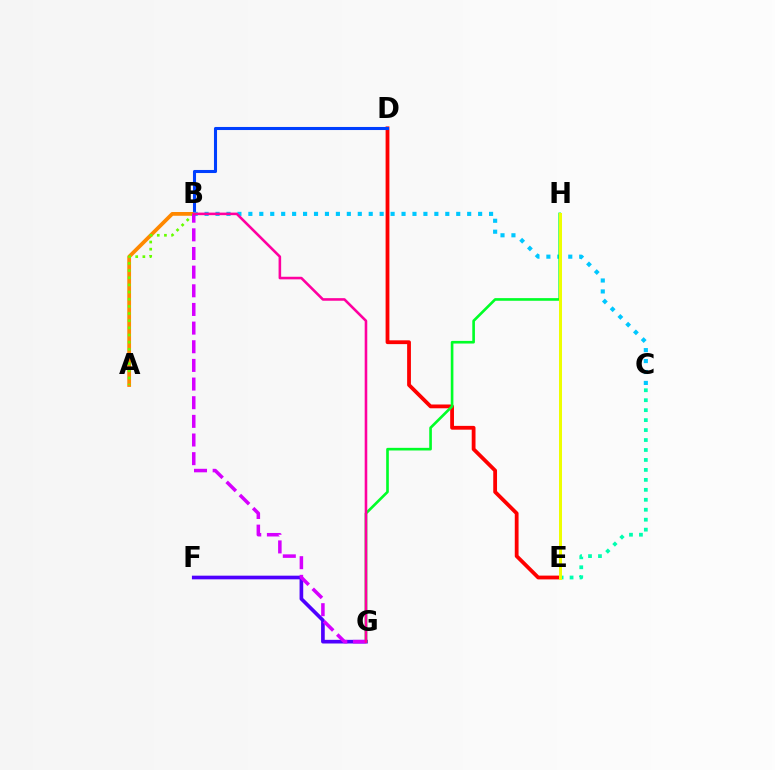{('D', 'E'): [{'color': '#ff0000', 'line_style': 'solid', 'thickness': 2.73}], ('B', 'D'): [{'color': '#003fff', 'line_style': 'solid', 'thickness': 2.21}], ('C', 'E'): [{'color': '#00ffaf', 'line_style': 'dotted', 'thickness': 2.71}], ('A', 'B'): [{'color': '#ff8800', 'line_style': 'solid', 'thickness': 2.71}, {'color': '#66ff00', 'line_style': 'dotted', 'thickness': 1.94}], ('B', 'C'): [{'color': '#00c7ff', 'line_style': 'dotted', 'thickness': 2.97}], ('F', 'G'): [{'color': '#4f00ff', 'line_style': 'solid', 'thickness': 2.64}], ('G', 'H'): [{'color': '#00ff27', 'line_style': 'solid', 'thickness': 1.9}], ('B', 'G'): [{'color': '#d600ff', 'line_style': 'dashed', 'thickness': 2.53}, {'color': '#ff00a0', 'line_style': 'solid', 'thickness': 1.86}], ('E', 'H'): [{'color': '#eeff00', 'line_style': 'solid', 'thickness': 2.17}]}